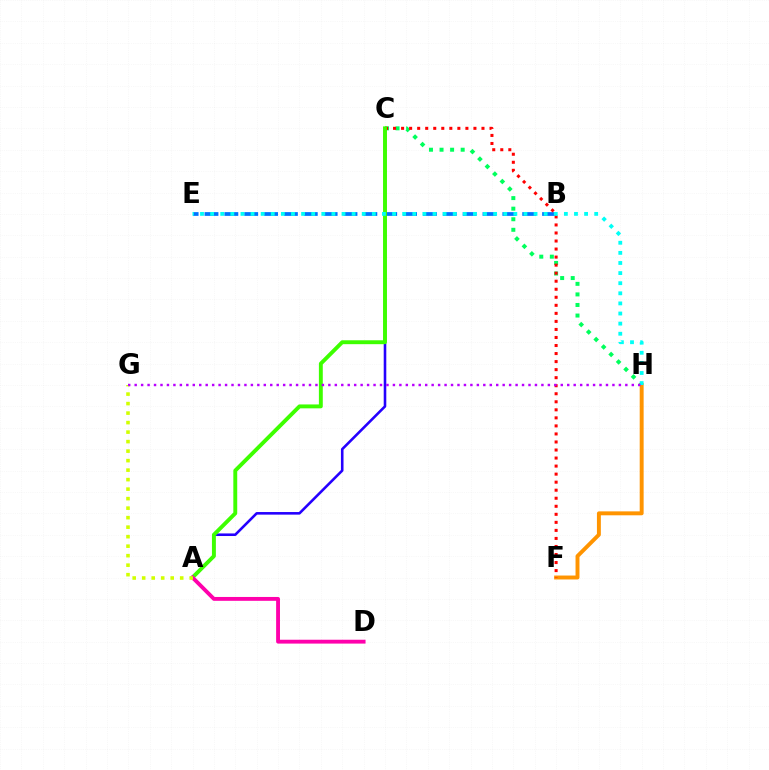{('C', 'H'): [{'color': '#00ff5c', 'line_style': 'dotted', 'thickness': 2.87}], ('A', 'C'): [{'color': '#2500ff', 'line_style': 'solid', 'thickness': 1.86}, {'color': '#3dff00', 'line_style': 'solid', 'thickness': 2.81}], ('B', 'E'): [{'color': '#0074ff', 'line_style': 'dashed', 'thickness': 2.7}], ('F', 'H'): [{'color': '#ff9400', 'line_style': 'solid', 'thickness': 2.83}], ('C', 'F'): [{'color': '#ff0000', 'line_style': 'dotted', 'thickness': 2.18}], ('A', 'D'): [{'color': '#ff00ac', 'line_style': 'solid', 'thickness': 2.78}], ('A', 'G'): [{'color': '#d1ff00', 'line_style': 'dotted', 'thickness': 2.58}], ('E', 'H'): [{'color': '#00fff6', 'line_style': 'dotted', 'thickness': 2.75}], ('G', 'H'): [{'color': '#b900ff', 'line_style': 'dotted', 'thickness': 1.75}]}